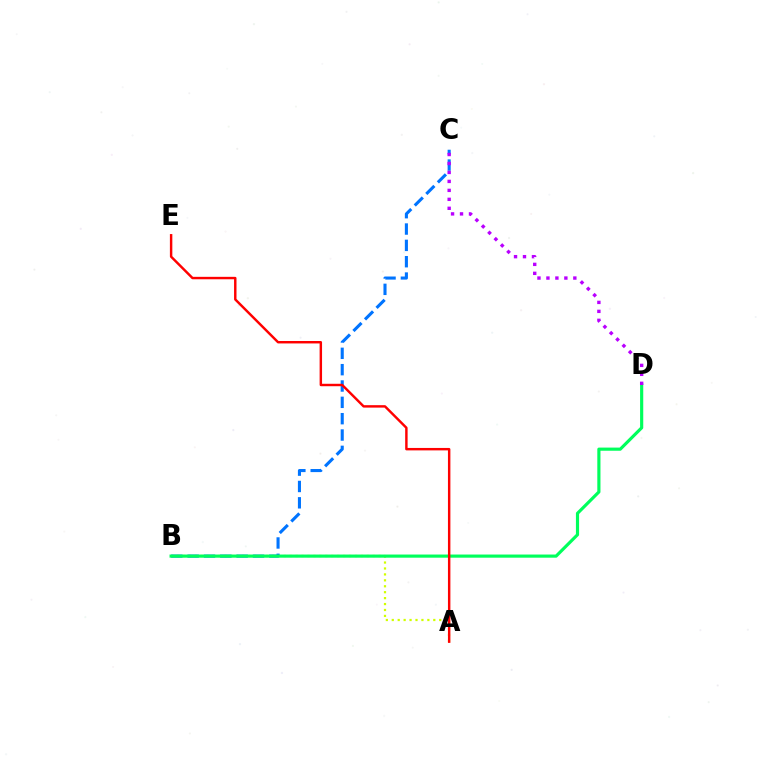{('A', 'B'): [{'color': '#d1ff00', 'line_style': 'dotted', 'thickness': 1.61}], ('B', 'C'): [{'color': '#0074ff', 'line_style': 'dashed', 'thickness': 2.22}], ('B', 'D'): [{'color': '#00ff5c', 'line_style': 'solid', 'thickness': 2.27}], ('C', 'D'): [{'color': '#b900ff', 'line_style': 'dotted', 'thickness': 2.44}], ('A', 'E'): [{'color': '#ff0000', 'line_style': 'solid', 'thickness': 1.76}]}